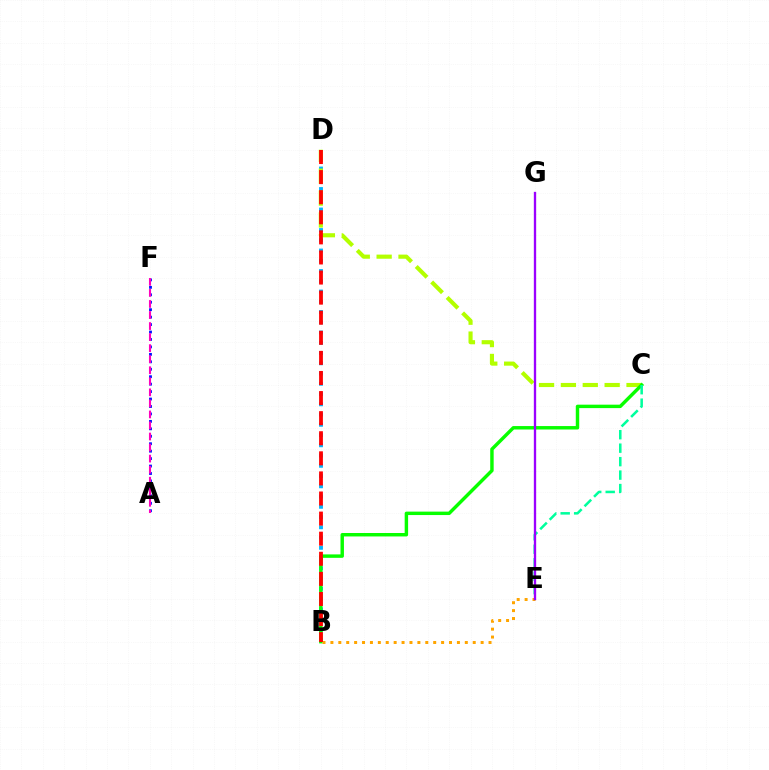{('B', 'D'): [{'color': '#00b5ff', 'line_style': 'dotted', 'thickness': 2.79}, {'color': '#ff0000', 'line_style': 'dashed', 'thickness': 2.73}], ('C', 'D'): [{'color': '#b3ff00', 'line_style': 'dashed', 'thickness': 2.97}], ('A', 'F'): [{'color': '#0010ff', 'line_style': 'dotted', 'thickness': 2.02}, {'color': '#ff00bd', 'line_style': 'dashed', 'thickness': 1.5}], ('B', 'C'): [{'color': '#08ff00', 'line_style': 'solid', 'thickness': 2.47}], ('C', 'E'): [{'color': '#00ff9d', 'line_style': 'dashed', 'thickness': 1.83}], ('B', 'E'): [{'color': '#ffa500', 'line_style': 'dotted', 'thickness': 2.15}], ('E', 'G'): [{'color': '#9b00ff', 'line_style': 'solid', 'thickness': 1.67}]}